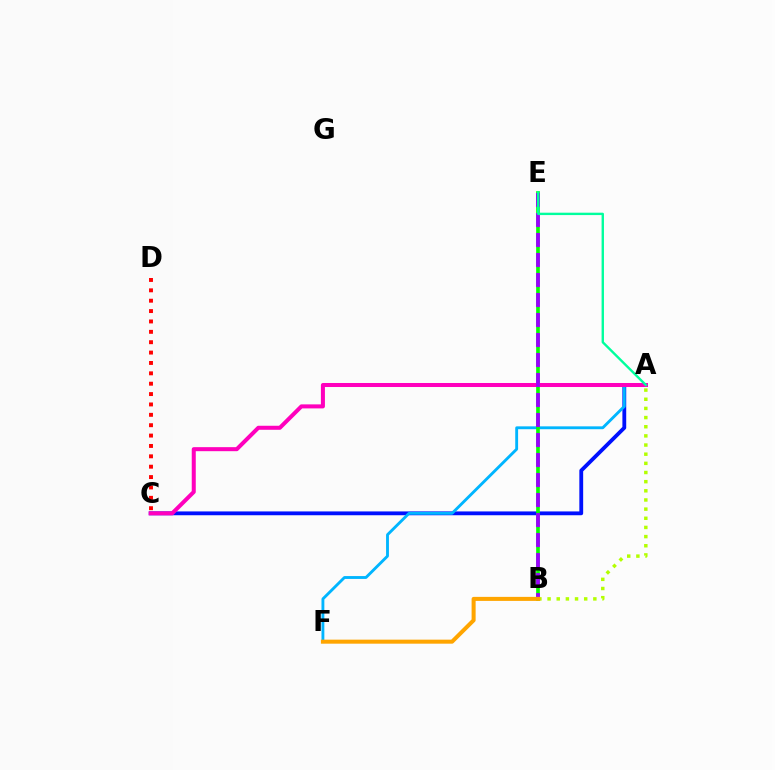{('A', 'C'): [{'color': '#0010ff', 'line_style': 'solid', 'thickness': 2.75}, {'color': '#ff00bd', 'line_style': 'solid', 'thickness': 2.9}], ('A', 'F'): [{'color': '#00b5ff', 'line_style': 'solid', 'thickness': 2.06}], ('B', 'E'): [{'color': '#08ff00', 'line_style': 'solid', 'thickness': 2.66}, {'color': '#9b00ff', 'line_style': 'dashed', 'thickness': 2.72}], ('C', 'D'): [{'color': '#ff0000', 'line_style': 'dotted', 'thickness': 2.82}], ('A', 'B'): [{'color': '#b3ff00', 'line_style': 'dotted', 'thickness': 2.49}], ('A', 'E'): [{'color': '#00ff9d', 'line_style': 'solid', 'thickness': 1.72}], ('B', 'F'): [{'color': '#ffa500', 'line_style': 'solid', 'thickness': 2.9}]}